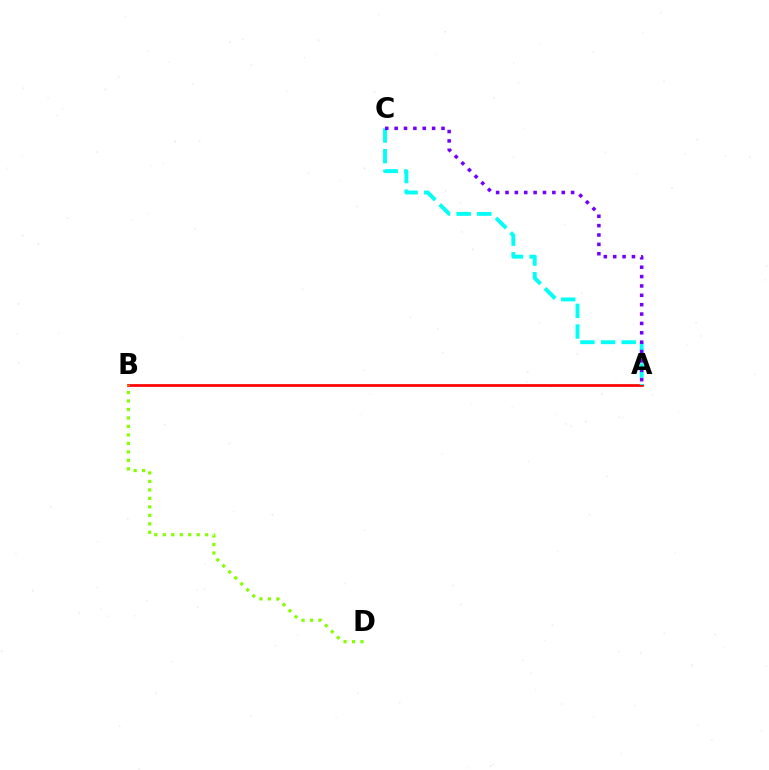{('A', 'B'): [{'color': '#ff0000', 'line_style': 'solid', 'thickness': 1.96}], ('B', 'D'): [{'color': '#84ff00', 'line_style': 'dotted', 'thickness': 2.31}], ('A', 'C'): [{'color': '#00fff6', 'line_style': 'dashed', 'thickness': 2.8}, {'color': '#7200ff', 'line_style': 'dotted', 'thickness': 2.55}]}